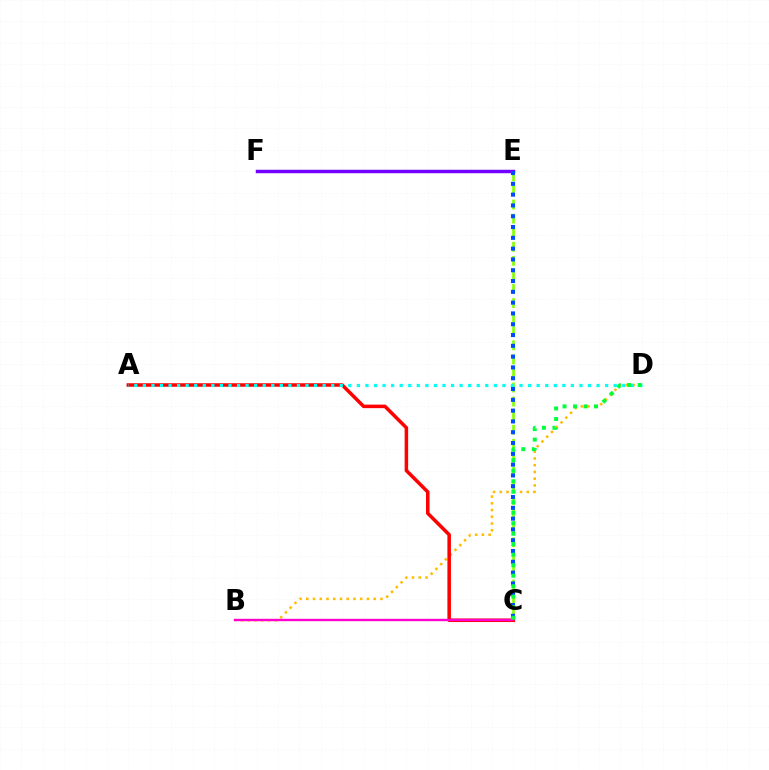{('C', 'E'): [{'color': '#84ff00', 'line_style': 'dashed', 'thickness': 1.91}, {'color': '#004bff', 'line_style': 'dotted', 'thickness': 2.93}], ('B', 'D'): [{'color': '#ffbd00', 'line_style': 'dotted', 'thickness': 1.83}], ('A', 'C'): [{'color': '#ff0000', 'line_style': 'solid', 'thickness': 2.54}], ('A', 'D'): [{'color': '#00fff6', 'line_style': 'dotted', 'thickness': 2.33}], ('B', 'C'): [{'color': '#ff00cf', 'line_style': 'solid', 'thickness': 1.72}], ('E', 'F'): [{'color': '#7200ff', 'line_style': 'solid', 'thickness': 2.49}], ('C', 'D'): [{'color': '#00ff39', 'line_style': 'dotted', 'thickness': 2.85}]}